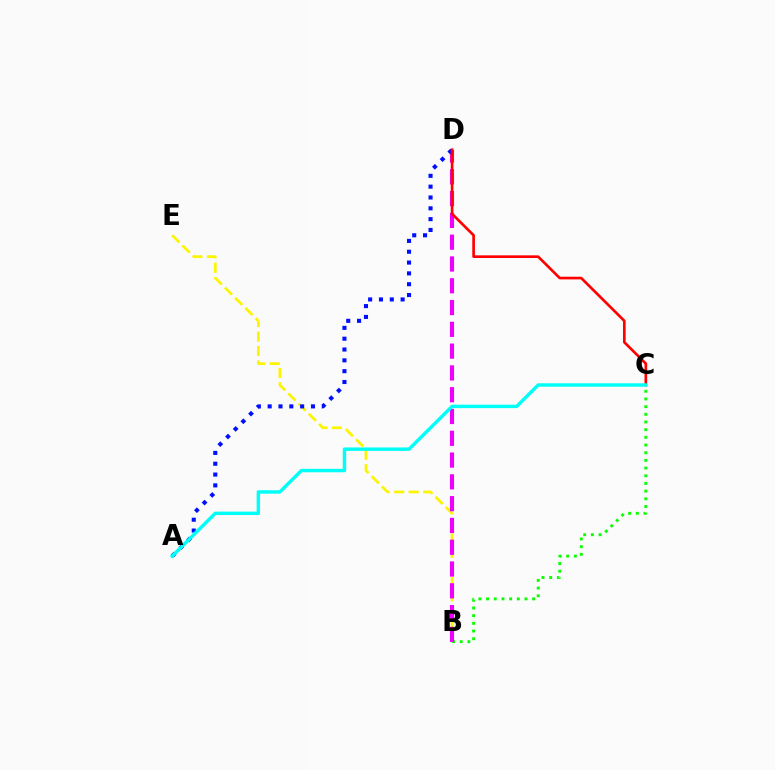{('B', 'E'): [{'color': '#fcf500', 'line_style': 'dashed', 'thickness': 1.97}], ('B', 'C'): [{'color': '#08ff00', 'line_style': 'dotted', 'thickness': 2.09}], ('B', 'D'): [{'color': '#ee00ff', 'line_style': 'dashed', 'thickness': 2.96}], ('A', 'D'): [{'color': '#0010ff', 'line_style': 'dotted', 'thickness': 2.94}], ('C', 'D'): [{'color': '#ff0000', 'line_style': 'solid', 'thickness': 1.92}], ('A', 'C'): [{'color': '#00fff6', 'line_style': 'solid', 'thickness': 2.47}]}